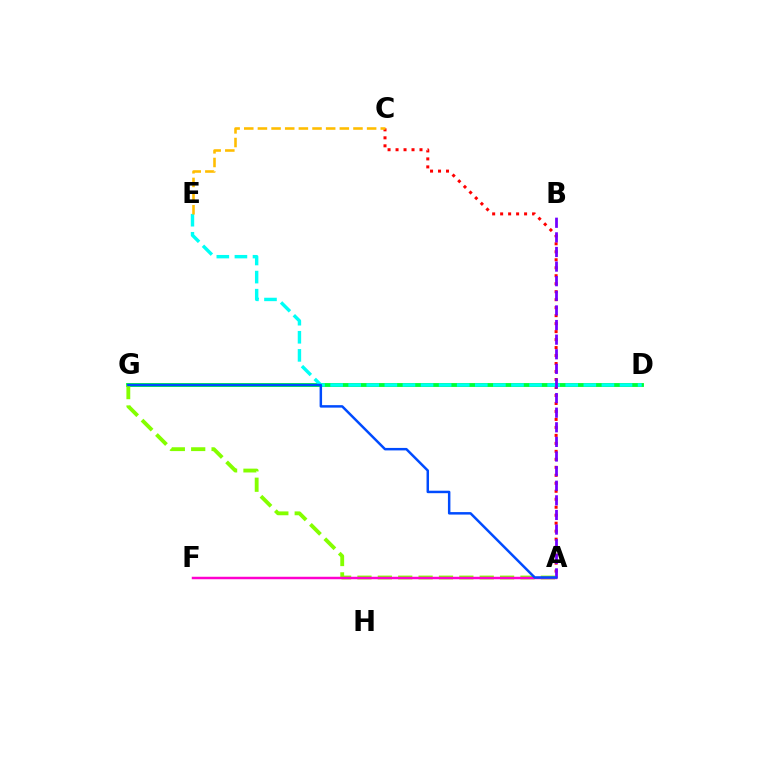{('D', 'G'): [{'color': '#00ff39', 'line_style': 'solid', 'thickness': 2.79}], ('A', 'C'): [{'color': '#ff0000', 'line_style': 'dotted', 'thickness': 2.17}], ('D', 'E'): [{'color': '#00fff6', 'line_style': 'dashed', 'thickness': 2.46}], ('A', 'G'): [{'color': '#84ff00', 'line_style': 'dashed', 'thickness': 2.77}, {'color': '#004bff', 'line_style': 'solid', 'thickness': 1.78}], ('A', 'B'): [{'color': '#7200ff', 'line_style': 'dashed', 'thickness': 1.98}], ('C', 'E'): [{'color': '#ffbd00', 'line_style': 'dashed', 'thickness': 1.85}], ('A', 'F'): [{'color': '#ff00cf', 'line_style': 'solid', 'thickness': 1.78}]}